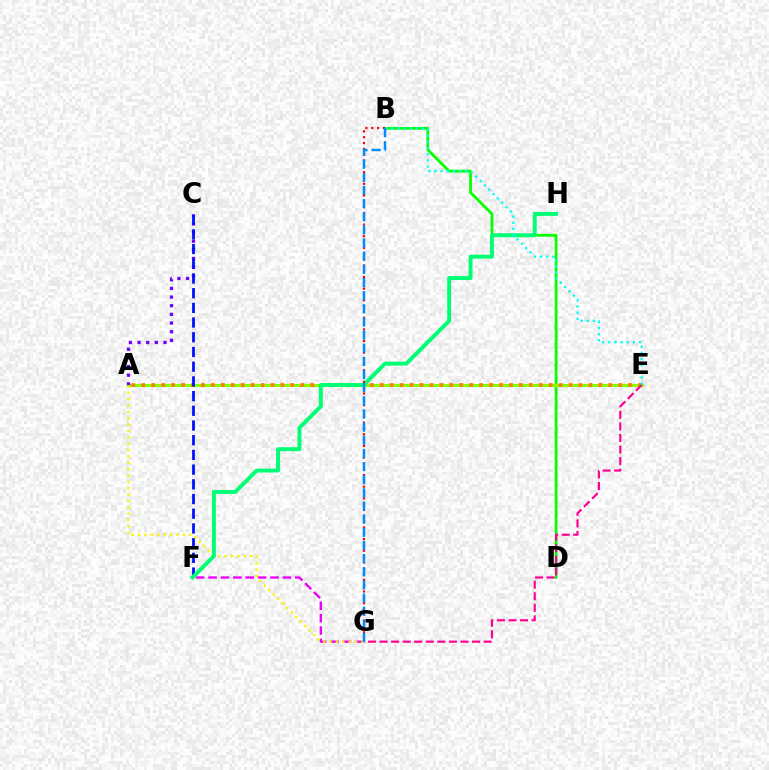{('B', 'D'): [{'color': '#08ff00', 'line_style': 'solid', 'thickness': 1.99}], ('A', 'E'): [{'color': '#84ff00', 'line_style': 'solid', 'thickness': 2.22}, {'color': '#ff7c00', 'line_style': 'dotted', 'thickness': 2.7}], ('F', 'G'): [{'color': '#ee00ff', 'line_style': 'dashed', 'thickness': 1.68}], ('A', 'C'): [{'color': '#7200ff', 'line_style': 'dotted', 'thickness': 2.35}], ('E', 'G'): [{'color': '#ff0094', 'line_style': 'dashed', 'thickness': 1.57}], ('C', 'F'): [{'color': '#0010ff', 'line_style': 'dashed', 'thickness': 2.0}], ('A', 'G'): [{'color': '#fcf500', 'line_style': 'dotted', 'thickness': 1.73}], ('F', 'H'): [{'color': '#00ff74', 'line_style': 'solid', 'thickness': 2.83}], ('B', 'E'): [{'color': '#00fff6', 'line_style': 'dotted', 'thickness': 1.67}], ('B', 'G'): [{'color': '#ff0000', 'line_style': 'dotted', 'thickness': 1.58}, {'color': '#008cff', 'line_style': 'dashed', 'thickness': 1.79}]}